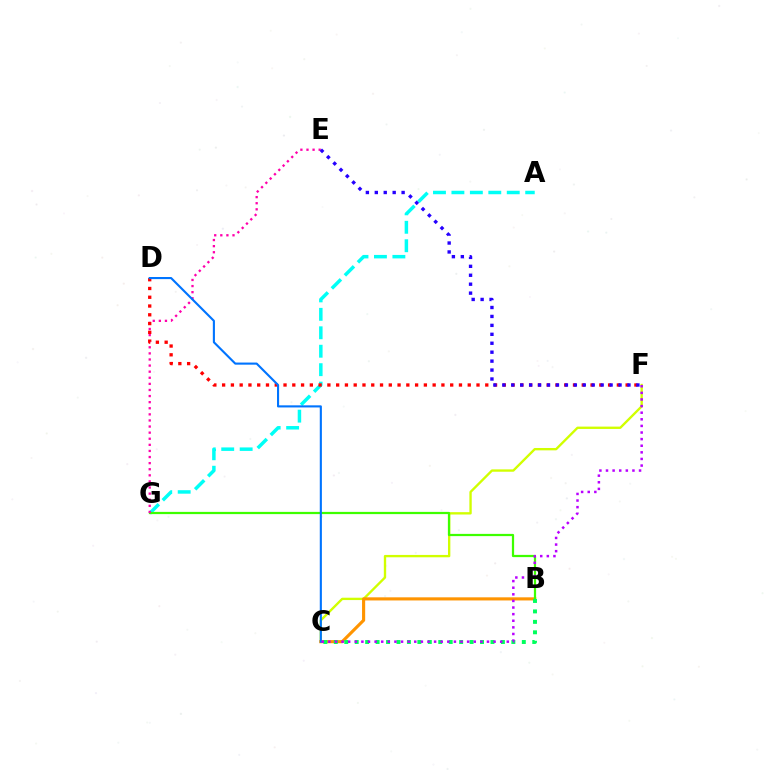{('C', 'F'): [{'color': '#d1ff00', 'line_style': 'solid', 'thickness': 1.69}, {'color': '#b900ff', 'line_style': 'dotted', 'thickness': 1.8}], ('B', 'C'): [{'color': '#ff9400', 'line_style': 'solid', 'thickness': 2.25}, {'color': '#00ff5c', 'line_style': 'dotted', 'thickness': 2.84}], ('A', 'G'): [{'color': '#00fff6', 'line_style': 'dashed', 'thickness': 2.51}], ('B', 'G'): [{'color': '#3dff00', 'line_style': 'solid', 'thickness': 1.61}], ('E', 'G'): [{'color': '#ff00ac', 'line_style': 'dotted', 'thickness': 1.66}], ('D', 'F'): [{'color': '#ff0000', 'line_style': 'dotted', 'thickness': 2.38}], ('C', 'D'): [{'color': '#0074ff', 'line_style': 'solid', 'thickness': 1.52}], ('E', 'F'): [{'color': '#2500ff', 'line_style': 'dotted', 'thickness': 2.43}]}